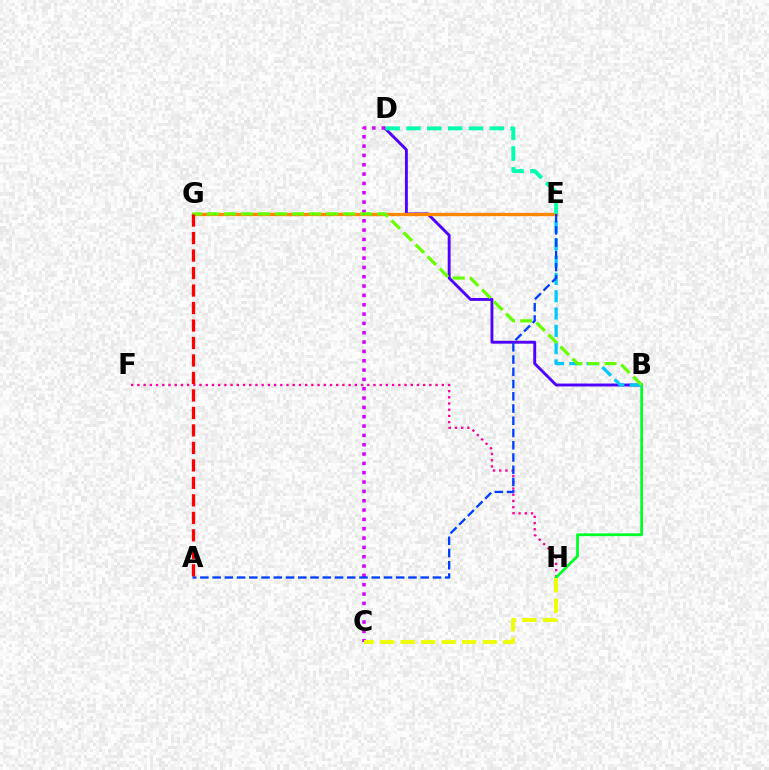{('F', 'H'): [{'color': '#ff00a0', 'line_style': 'dotted', 'thickness': 1.69}], ('B', 'D'): [{'color': '#4f00ff', 'line_style': 'solid', 'thickness': 2.08}], ('B', 'H'): [{'color': '#00ff27', 'line_style': 'solid', 'thickness': 2.01}], ('C', 'D'): [{'color': '#d600ff', 'line_style': 'dotted', 'thickness': 2.54}], ('B', 'E'): [{'color': '#00c7ff', 'line_style': 'dashed', 'thickness': 2.35}], ('E', 'G'): [{'color': '#ff8800', 'line_style': 'solid', 'thickness': 2.38}], ('D', 'E'): [{'color': '#00ffaf', 'line_style': 'dashed', 'thickness': 2.83}], ('A', 'E'): [{'color': '#003fff', 'line_style': 'dashed', 'thickness': 1.66}], ('C', 'H'): [{'color': '#eeff00', 'line_style': 'dashed', 'thickness': 2.79}], ('B', 'G'): [{'color': '#66ff00', 'line_style': 'dashed', 'thickness': 2.31}], ('A', 'G'): [{'color': '#ff0000', 'line_style': 'dashed', 'thickness': 2.38}]}